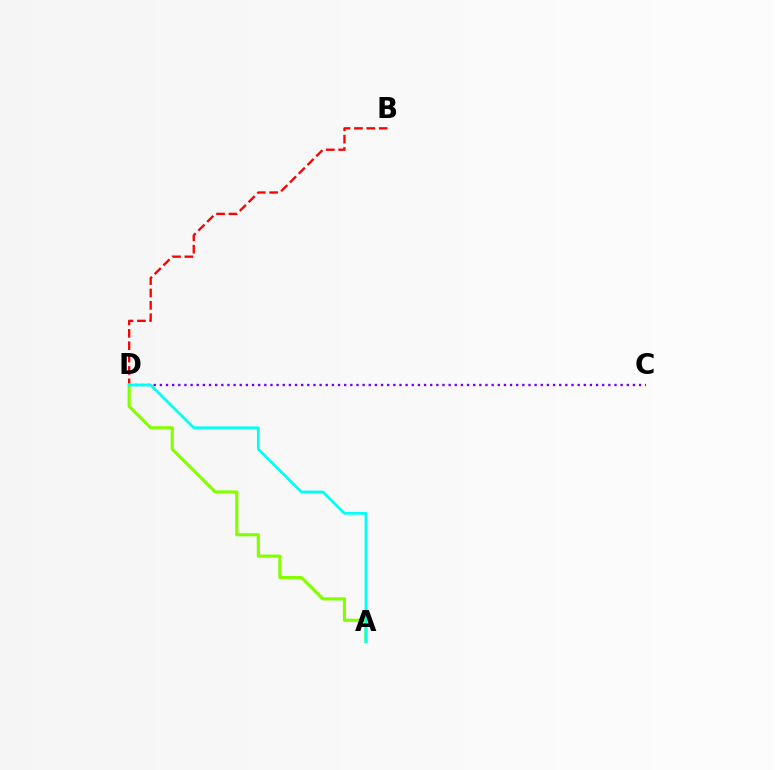{('B', 'D'): [{'color': '#ff0000', 'line_style': 'dashed', 'thickness': 1.68}], ('C', 'D'): [{'color': '#7200ff', 'line_style': 'dotted', 'thickness': 1.67}], ('A', 'D'): [{'color': '#84ff00', 'line_style': 'solid', 'thickness': 2.27}, {'color': '#00fff6', 'line_style': 'solid', 'thickness': 1.98}]}